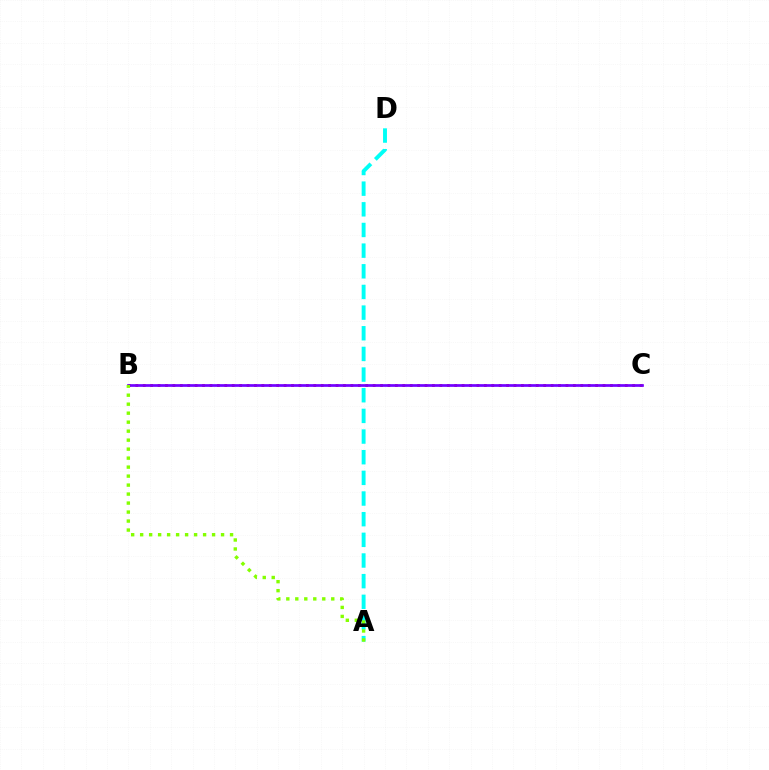{('A', 'D'): [{'color': '#00fff6', 'line_style': 'dashed', 'thickness': 2.81}], ('B', 'C'): [{'color': '#ff0000', 'line_style': 'dotted', 'thickness': 2.01}, {'color': '#7200ff', 'line_style': 'solid', 'thickness': 1.95}], ('A', 'B'): [{'color': '#84ff00', 'line_style': 'dotted', 'thickness': 2.44}]}